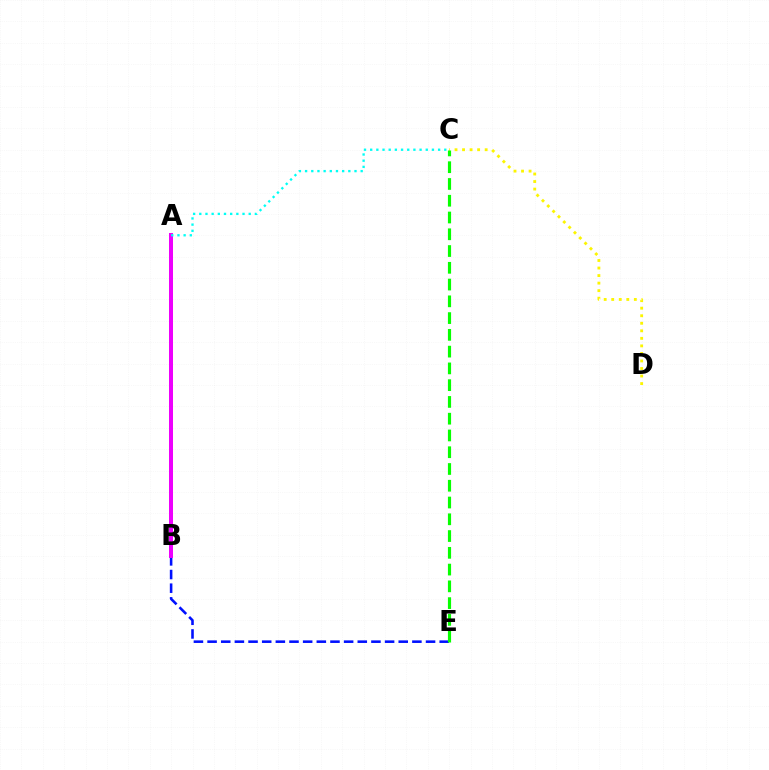{('A', 'B'): [{'color': '#ff0000', 'line_style': 'solid', 'thickness': 2.86}, {'color': '#ee00ff', 'line_style': 'solid', 'thickness': 2.87}], ('C', 'D'): [{'color': '#fcf500', 'line_style': 'dotted', 'thickness': 2.05}], ('B', 'E'): [{'color': '#0010ff', 'line_style': 'dashed', 'thickness': 1.85}], ('C', 'E'): [{'color': '#08ff00', 'line_style': 'dashed', 'thickness': 2.28}], ('A', 'C'): [{'color': '#00fff6', 'line_style': 'dotted', 'thickness': 1.68}]}